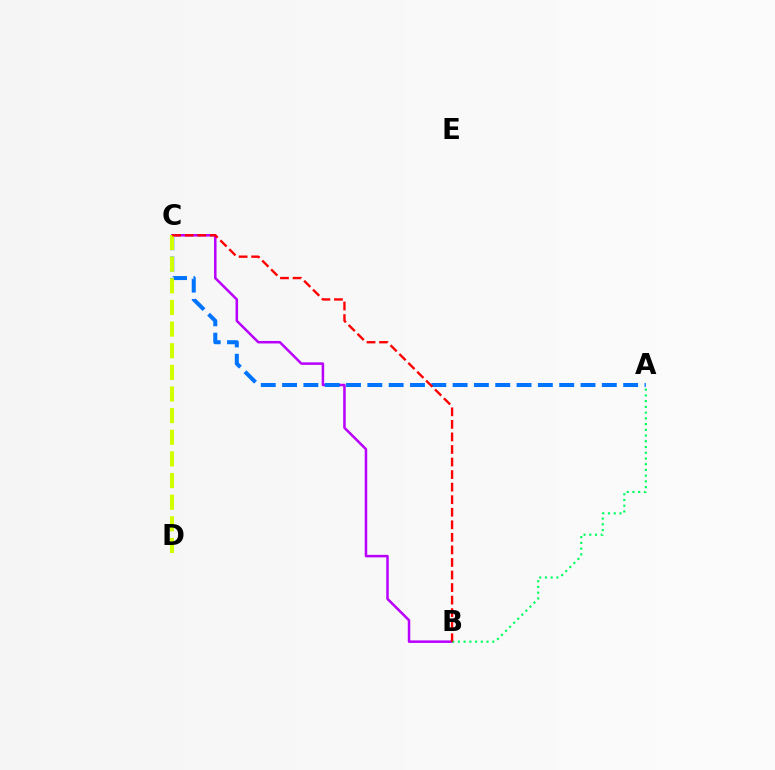{('B', 'C'): [{'color': '#b900ff', 'line_style': 'solid', 'thickness': 1.81}, {'color': '#ff0000', 'line_style': 'dashed', 'thickness': 1.71}], ('A', 'C'): [{'color': '#0074ff', 'line_style': 'dashed', 'thickness': 2.9}], ('A', 'B'): [{'color': '#00ff5c', 'line_style': 'dotted', 'thickness': 1.56}], ('C', 'D'): [{'color': '#d1ff00', 'line_style': 'dashed', 'thickness': 2.94}]}